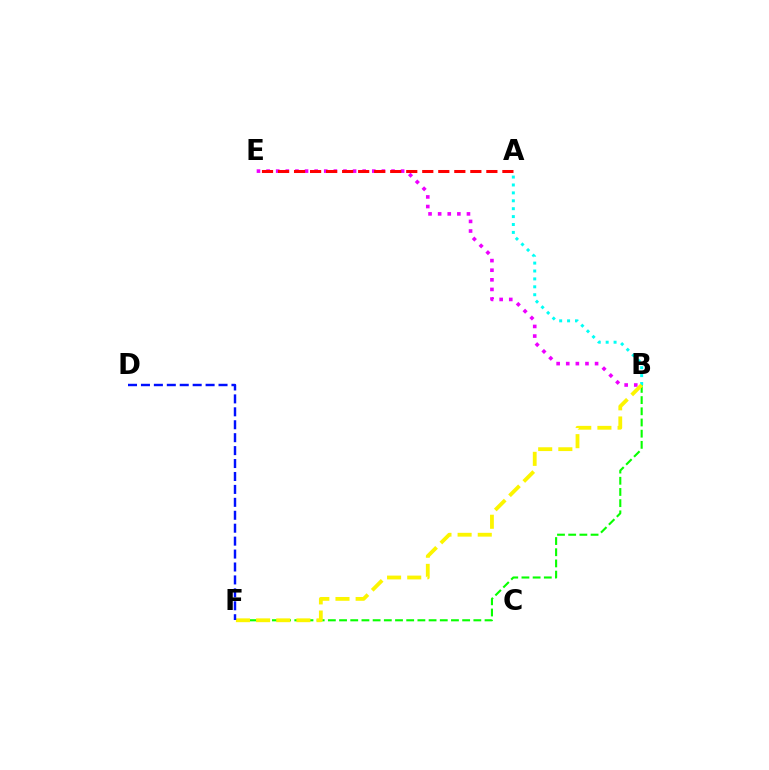{('B', 'E'): [{'color': '#ee00ff', 'line_style': 'dotted', 'thickness': 2.61}], ('A', 'B'): [{'color': '#00fff6', 'line_style': 'dotted', 'thickness': 2.15}], ('A', 'E'): [{'color': '#ff0000', 'line_style': 'dashed', 'thickness': 2.18}], ('B', 'F'): [{'color': '#08ff00', 'line_style': 'dashed', 'thickness': 1.52}, {'color': '#fcf500', 'line_style': 'dashed', 'thickness': 2.74}], ('D', 'F'): [{'color': '#0010ff', 'line_style': 'dashed', 'thickness': 1.76}]}